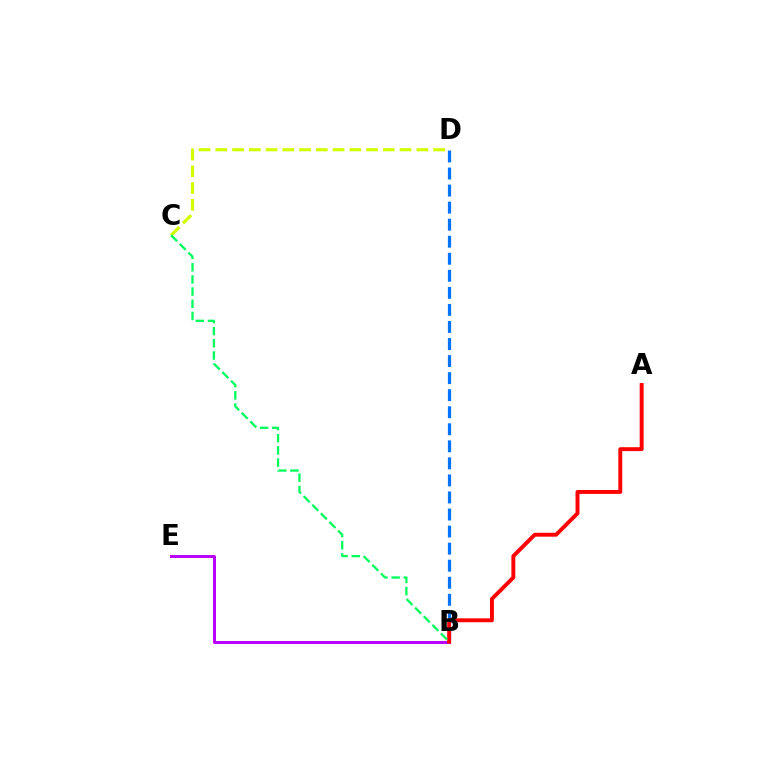{('B', 'E'): [{'color': '#b900ff', 'line_style': 'solid', 'thickness': 2.14}], ('B', 'D'): [{'color': '#0074ff', 'line_style': 'dashed', 'thickness': 2.32}], ('C', 'D'): [{'color': '#d1ff00', 'line_style': 'dashed', 'thickness': 2.28}], ('A', 'B'): [{'color': '#ff0000', 'line_style': 'solid', 'thickness': 2.82}], ('B', 'C'): [{'color': '#00ff5c', 'line_style': 'dashed', 'thickness': 1.66}]}